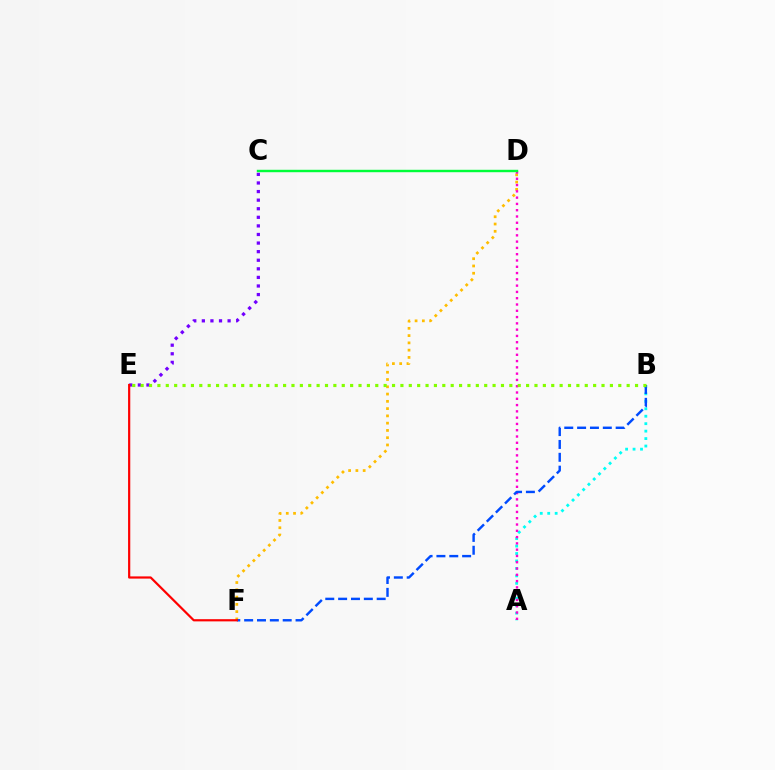{('D', 'F'): [{'color': '#ffbd00', 'line_style': 'dotted', 'thickness': 1.98}], ('A', 'B'): [{'color': '#00fff6', 'line_style': 'dotted', 'thickness': 2.03}], ('C', 'E'): [{'color': '#7200ff', 'line_style': 'dotted', 'thickness': 2.33}], ('A', 'D'): [{'color': '#ff00cf', 'line_style': 'dotted', 'thickness': 1.71}], ('B', 'F'): [{'color': '#004bff', 'line_style': 'dashed', 'thickness': 1.75}], ('B', 'E'): [{'color': '#84ff00', 'line_style': 'dotted', 'thickness': 2.28}], ('E', 'F'): [{'color': '#ff0000', 'line_style': 'solid', 'thickness': 1.59}], ('C', 'D'): [{'color': '#00ff39', 'line_style': 'solid', 'thickness': 1.75}]}